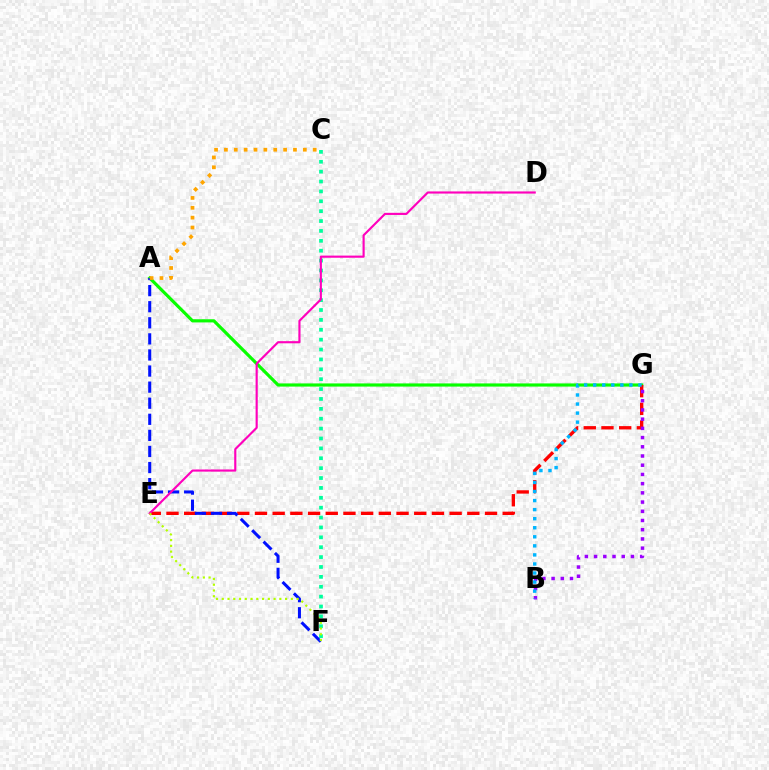{('C', 'F'): [{'color': '#00ff9d', 'line_style': 'dotted', 'thickness': 2.69}], ('A', 'G'): [{'color': '#08ff00', 'line_style': 'solid', 'thickness': 2.28}], ('E', 'G'): [{'color': '#ff0000', 'line_style': 'dashed', 'thickness': 2.4}], ('A', 'F'): [{'color': '#0010ff', 'line_style': 'dashed', 'thickness': 2.18}], ('D', 'E'): [{'color': '#ff00bd', 'line_style': 'solid', 'thickness': 1.55}], ('E', 'F'): [{'color': '#b3ff00', 'line_style': 'dotted', 'thickness': 1.56}], ('A', 'C'): [{'color': '#ffa500', 'line_style': 'dotted', 'thickness': 2.68}], ('B', 'G'): [{'color': '#9b00ff', 'line_style': 'dotted', 'thickness': 2.5}, {'color': '#00b5ff', 'line_style': 'dotted', 'thickness': 2.46}]}